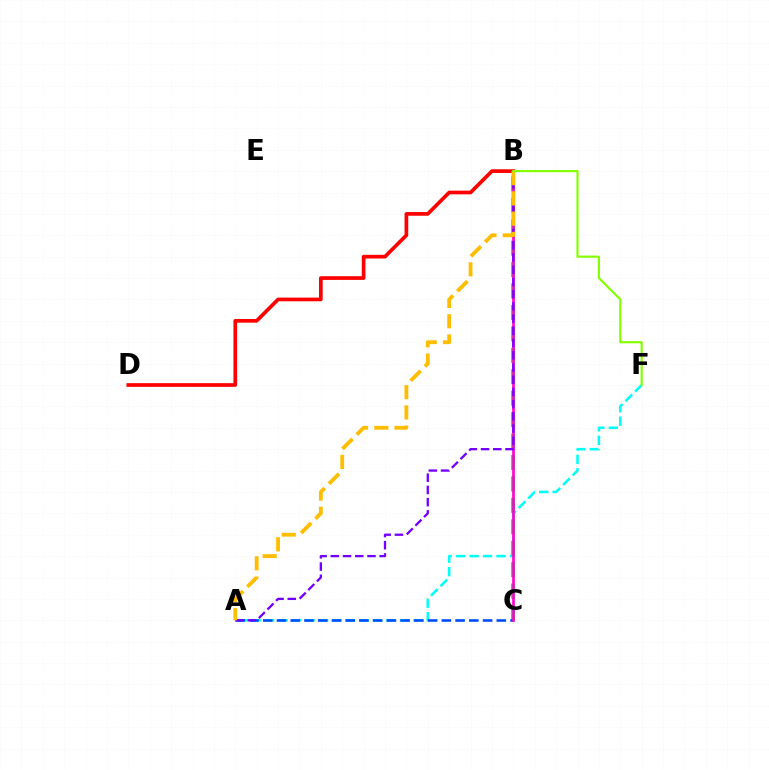{('A', 'F'): [{'color': '#00fff6', 'line_style': 'dashed', 'thickness': 1.83}], ('B', 'C'): [{'color': '#00ff39', 'line_style': 'dashed', 'thickness': 2.91}, {'color': '#ff00cf', 'line_style': 'solid', 'thickness': 1.93}], ('A', 'C'): [{'color': '#004bff', 'line_style': 'dashed', 'thickness': 1.87}], ('A', 'B'): [{'color': '#7200ff', 'line_style': 'dashed', 'thickness': 1.66}, {'color': '#ffbd00', 'line_style': 'dashed', 'thickness': 2.75}], ('B', 'D'): [{'color': '#ff0000', 'line_style': 'solid', 'thickness': 2.66}], ('B', 'F'): [{'color': '#84ff00', 'line_style': 'solid', 'thickness': 1.56}]}